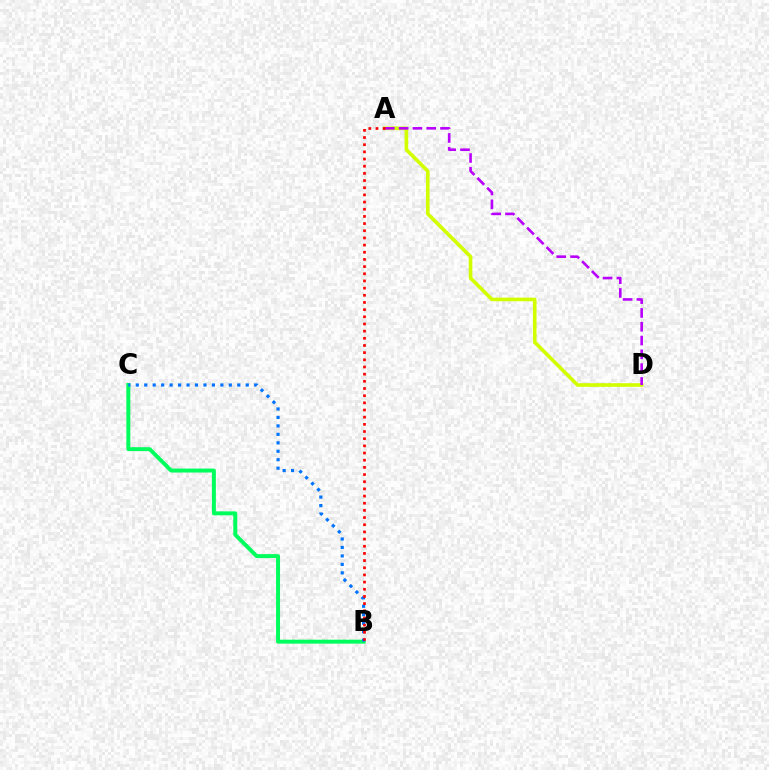{('A', 'D'): [{'color': '#d1ff00', 'line_style': 'solid', 'thickness': 2.61}, {'color': '#b900ff', 'line_style': 'dashed', 'thickness': 1.87}], ('B', 'C'): [{'color': '#00ff5c', 'line_style': 'solid', 'thickness': 2.84}, {'color': '#0074ff', 'line_style': 'dotted', 'thickness': 2.3}], ('A', 'B'): [{'color': '#ff0000', 'line_style': 'dotted', 'thickness': 1.95}]}